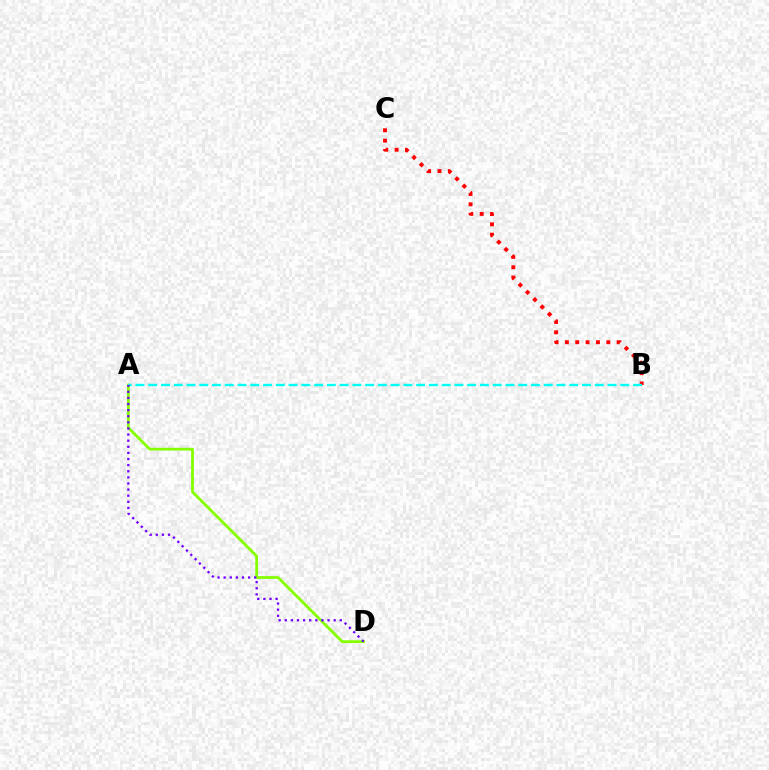{('B', 'C'): [{'color': '#ff0000', 'line_style': 'dotted', 'thickness': 2.81}], ('A', 'D'): [{'color': '#84ff00', 'line_style': 'solid', 'thickness': 2.01}, {'color': '#7200ff', 'line_style': 'dotted', 'thickness': 1.66}], ('A', 'B'): [{'color': '#00fff6', 'line_style': 'dashed', 'thickness': 1.73}]}